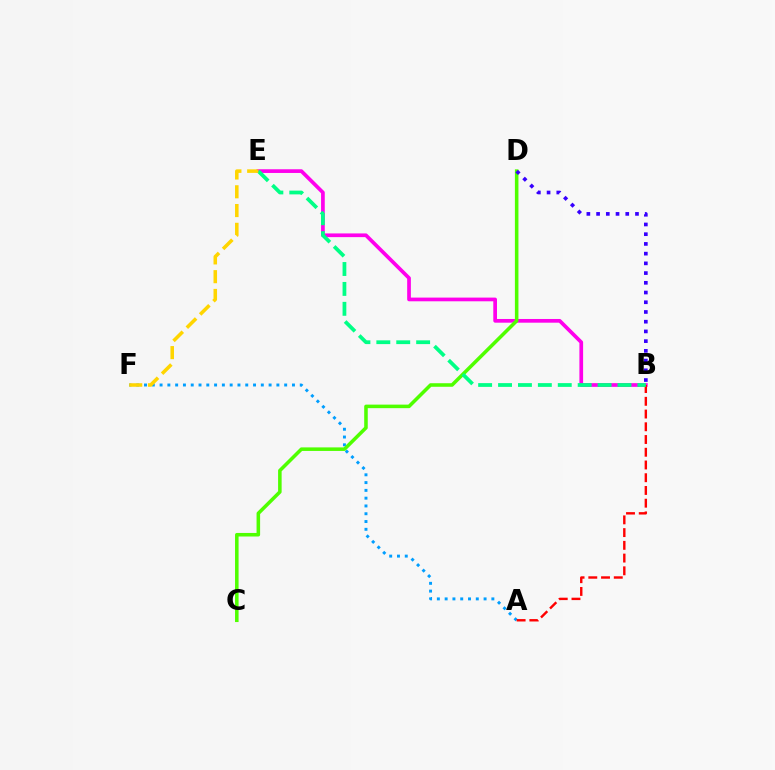{('A', 'F'): [{'color': '#009eff', 'line_style': 'dotted', 'thickness': 2.12}], ('B', 'E'): [{'color': '#ff00ed', 'line_style': 'solid', 'thickness': 2.67}, {'color': '#00ff86', 'line_style': 'dashed', 'thickness': 2.7}], ('A', 'B'): [{'color': '#ff0000', 'line_style': 'dashed', 'thickness': 1.73}], ('C', 'D'): [{'color': '#4fff00', 'line_style': 'solid', 'thickness': 2.55}], ('B', 'D'): [{'color': '#3700ff', 'line_style': 'dotted', 'thickness': 2.64}], ('E', 'F'): [{'color': '#ffd500', 'line_style': 'dashed', 'thickness': 2.55}]}